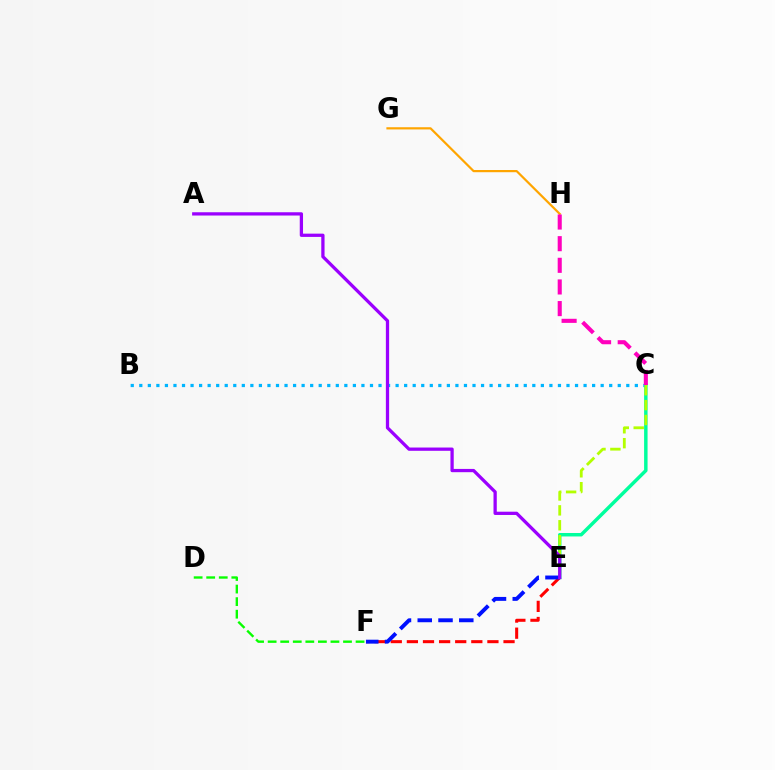{('C', 'E'): [{'color': '#00ff9d', 'line_style': 'solid', 'thickness': 2.49}, {'color': '#b3ff00', 'line_style': 'dashed', 'thickness': 2.02}], ('E', 'F'): [{'color': '#ff0000', 'line_style': 'dashed', 'thickness': 2.19}, {'color': '#0010ff', 'line_style': 'dashed', 'thickness': 2.82}], ('B', 'C'): [{'color': '#00b5ff', 'line_style': 'dotted', 'thickness': 2.32}], ('G', 'H'): [{'color': '#ffa500', 'line_style': 'solid', 'thickness': 1.58}], ('D', 'F'): [{'color': '#08ff00', 'line_style': 'dashed', 'thickness': 1.71}], ('C', 'H'): [{'color': '#ff00bd', 'line_style': 'dashed', 'thickness': 2.94}], ('A', 'E'): [{'color': '#9b00ff', 'line_style': 'solid', 'thickness': 2.35}]}